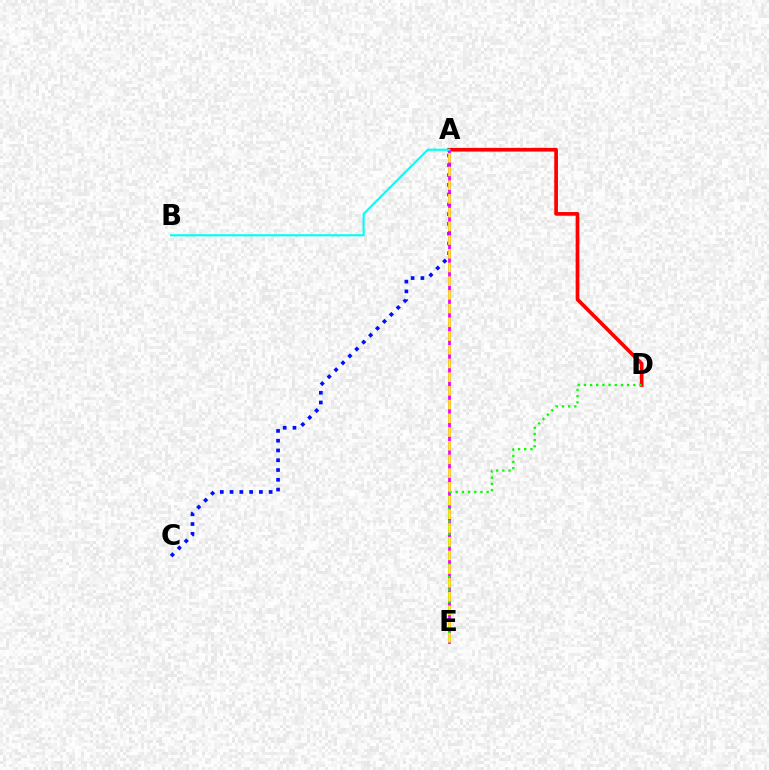{('A', 'D'): [{'color': '#ff0000', 'line_style': 'solid', 'thickness': 2.67}], ('A', 'C'): [{'color': '#0010ff', 'line_style': 'dotted', 'thickness': 2.66}], ('A', 'E'): [{'color': '#ee00ff', 'line_style': 'solid', 'thickness': 1.98}, {'color': '#fcf500', 'line_style': 'dashed', 'thickness': 1.86}], ('D', 'E'): [{'color': '#08ff00', 'line_style': 'dotted', 'thickness': 1.68}], ('A', 'B'): [{'color': '#00fff6', 'line_style': 'solid', 'thickness': 1.54}]}